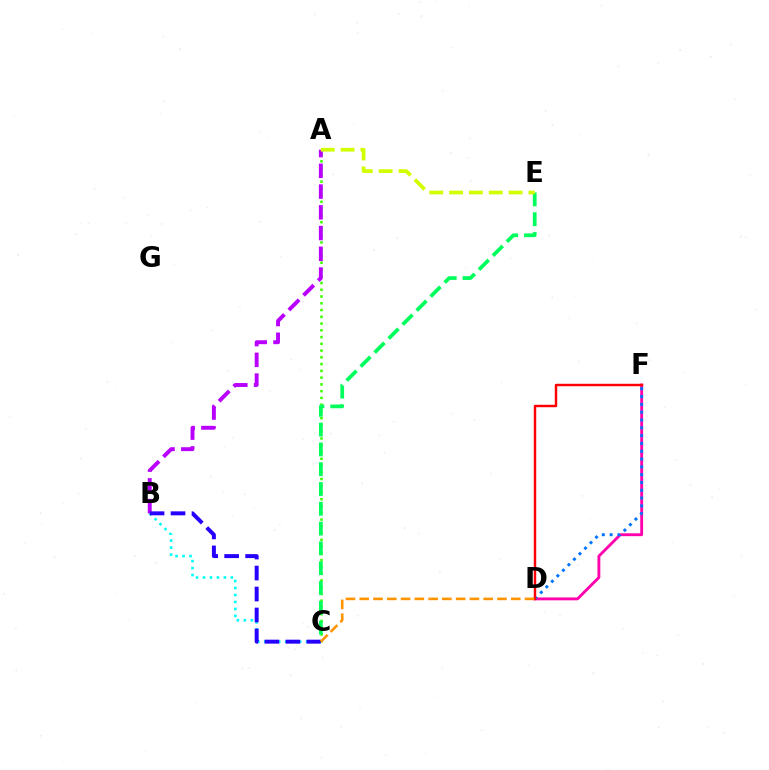{('D', 'F'): [{'color': '#ff00ac', 'line_style': 'solid', 'thickness': 2.05}, {'color': '#0074ff', 'line_style': 'dotted', 'thickness': 2.12}, {'color': '#ff0000', 'line_style': 'solid', 'thickness': 1.75}], ('B', 'C'): [{'color': '#00fff6', 'line_style': 'dotted', 'thickness': 1.89}, {'color': '#2500ff', 'line_style': 'dashed', 'thickness': 2.85}], ('A', 'C'): [{'color': '#3dff00', 'line_style': 'dotted', 'thickness': 1.84}], ('C', 'E'): [{'color': '#00ff5c', 'line_style': 'dashed', 'thickness': 2.69}], ('A', 'B'): [{'color': '#b900ff', 'line_style': 'dashed', 'thickness': 2.82}], ('A', 'E'): [{'color': '#d1ff00', 'line_style': 'dashed', 'thickness': 2.69}], ('C', 'D'): [{'color': '#ff9400', 'line_style': 'dashed', 'thickness': 1.87}]}